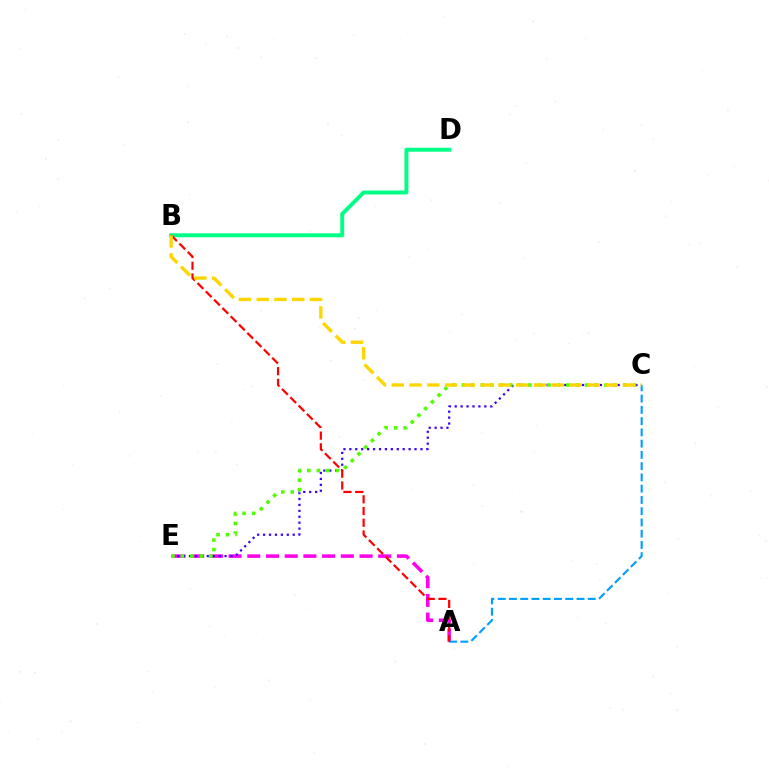{('A', 'E'): [{'color': '#ff00ed', 'line_style': 'dashed', 'thickness': 2.54}], ('C', 'E'): [{'color': '#3700ff', 'line_style': 'dotted', 'thickness': 1.61}, {'color': '#4fff00', 'line_style': 'dotted', 'thickness': 2.58}], ('B', 'D'): [{'color': '#00ff86', 'line_style': 'solid', 'thickness': 2.84}], ('A', 'C'): [{'color': '#009eff', 'line_style': 'dashed', 'thickness': 1.53}], ('A', 'B'): [{'color': '#ff0000', 'line_style': 'dashed', 'thickness': 1.59}], ('B', 'C'): [{'color': '#ffd500', 'line_style': 'dashed', 'thickness': 2.42}]}